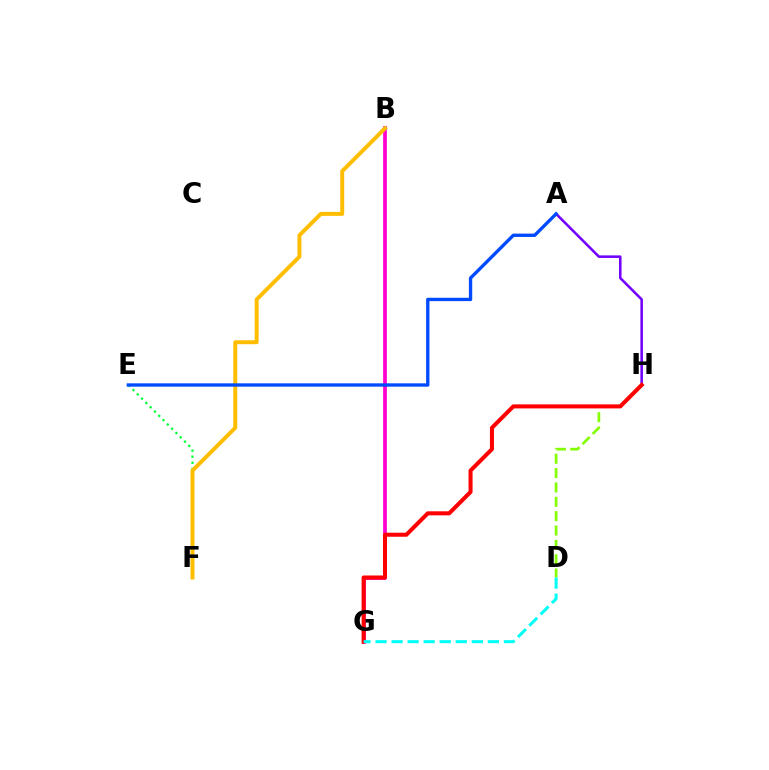{('A', 'H'): [{'color': '#7200ff', 'line_style': 'solid', 'thickness': 1.84}], ('B', 'G'): [{'color': '#ff00cf', 'line_style': 'solid', 'thickness': 2.69}], ('D', 'H'): [{'color': '#84ff00', 'line_style': 'dashed', 'thickness': 1.95}], ('G', 'H'): [{'color': '#ff0000', 'line_style': 'solid', 'thickness': 2.91}], ('E', 'F'): [{'color': '#00ff39', 'line_style': 'dotted', 'thickness': 1.65}], ('B', 'F'): [{'color': '#ffbd00', 'line_style': 'solid', 'thickness': 2.85}], ('D', 'G'): [{'color': '#00fff6', 'line_style': 'dashed', 'thickness': 2.18}], ('A', 'E'): [{'color': '#004bff', 'line_style': 'solid', 'thickness': 2.41}]}